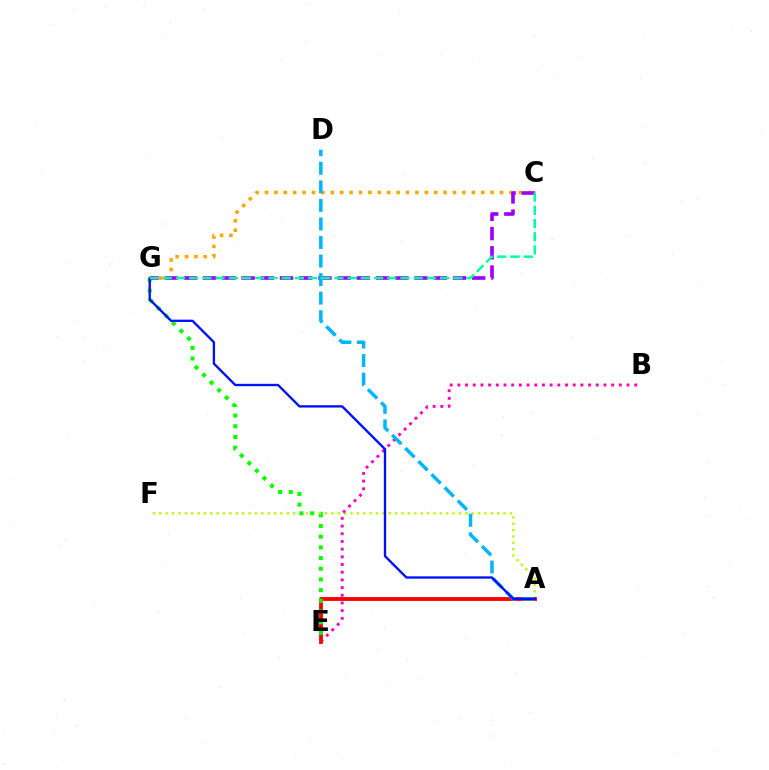{('A', 'F'): [{'color': '#b3ff00', 'line_style': 'dotted', 'thickness': 1.73}], ('C', 'G'): [{'color': '#ffa500', 'line_style': 'dotted', 'thickness': 2.55}, {'color': '#9b00ff', 'line_style': 'dashed', 'thickness': 2.61}, {'color': '#00ff9d', 'line_style': 'dashed', 'thickness': 1.79}], ('B', 'E'): [{'color': '#ff00bd', 'line_style': 'dotted', 'thickness': 2.09}], ('A', 'E'): [{'color': '#ff0000', 'line_style': 'solid', 'thickness': 2.77}], ('E', 'G'): [{'color': '#08ff00', 'line_style': 'dotted', 'thickness': 2.9}], ('A', 'D'): [{'color': '#00b5ff', 'line_style': 'dashed', 'thickness': 2.52}], ('A', 'G'): [{'color': '#0010ff', 'line_style': 'solid', 'thickness': 1.69}]}